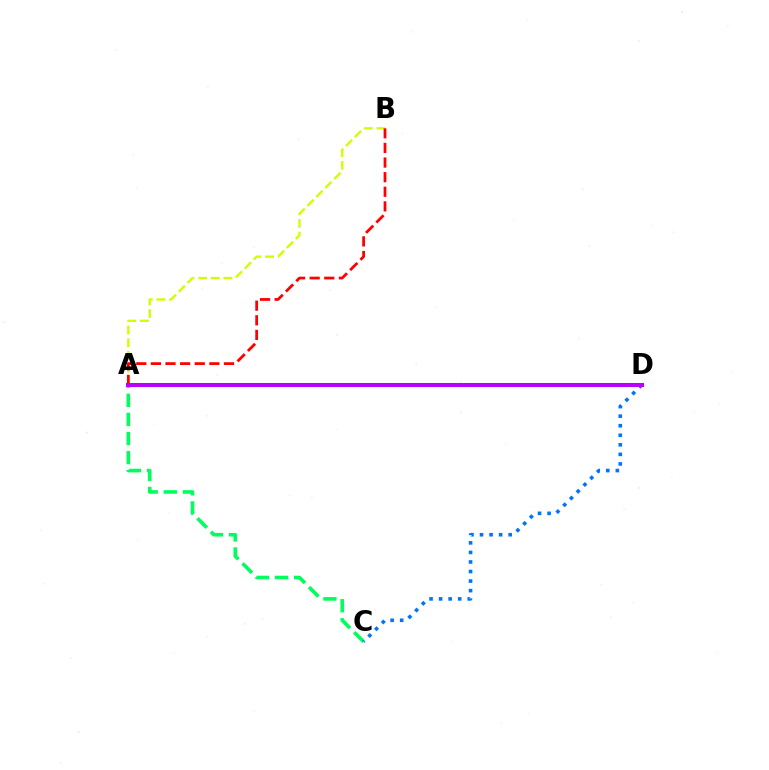{('A', 'B'): [{'color': '#d1ff00', 'line_style': 'dashed', 'thickness': 1.72}, {'color': '#ff0000', 'line_style': 'dashed', 'thickness': 1.99}], ('A', 'C'): [{'color': '#00ff5c', 'line_style': 'dashed', 'thickness': 2.59}], ('C', 'D'): [{'color': '#0074ff', 'line_style': 'dotted', 'thickness': 2.6}], ('A', 'D'): [{'color': '#b900ff', 'line_style': 'solid', 'thickness': 2.91}]}